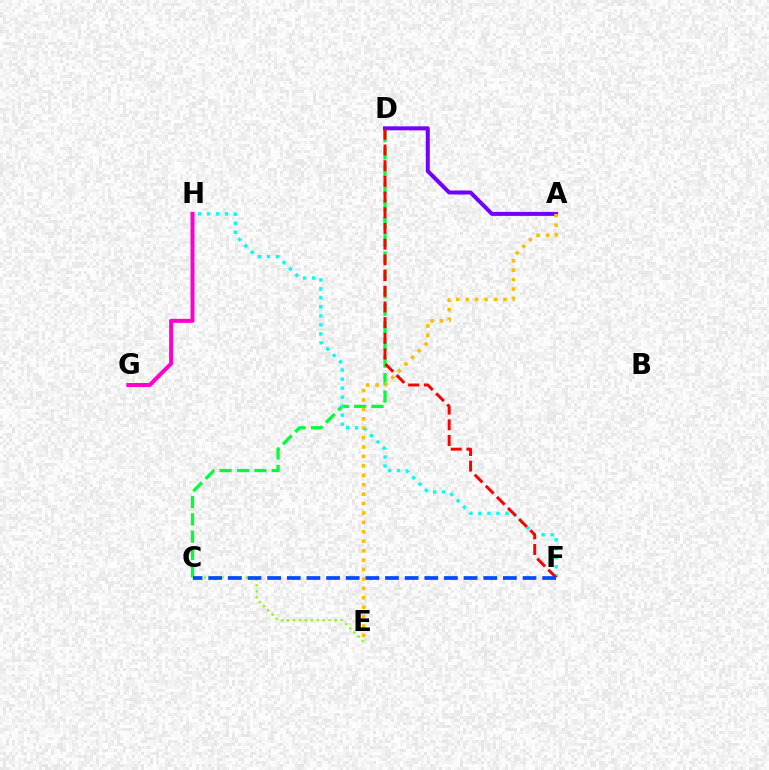{('C', 'D'): [{'color': '#00ff39', 'line_style': 'dashed', 'thickness': 2.36}], ('C', 'E'): [{'color': '#84ff00', 'line_style': 'dotted', 'thickness': 1.62}], ('A', 'D'): [{'color': '#7200ff', 'line_style': 'solid', 'thickness': 2.88}], ('F', 'H'): [{'color': '#00fff6', 'line_style': 'dotted', 'thickness': 2.45}], ('D', 'F'): [{'color': '#ff0000', 'line_style': 'dashed', 'thickness': 2.13}], ('G', 'H'): [{'color': '#ff00cf', 'line_style': 'solid', 'thickness': 2.89}], ('A', 'E'): [{'color': '#ffbd00', 'line_style': 'dotted', 'thickness': 2.56}], ('C', 'F'): [{'color': '#004bff', 'line_style': 'dashed', 'thickness': 2.67}]}